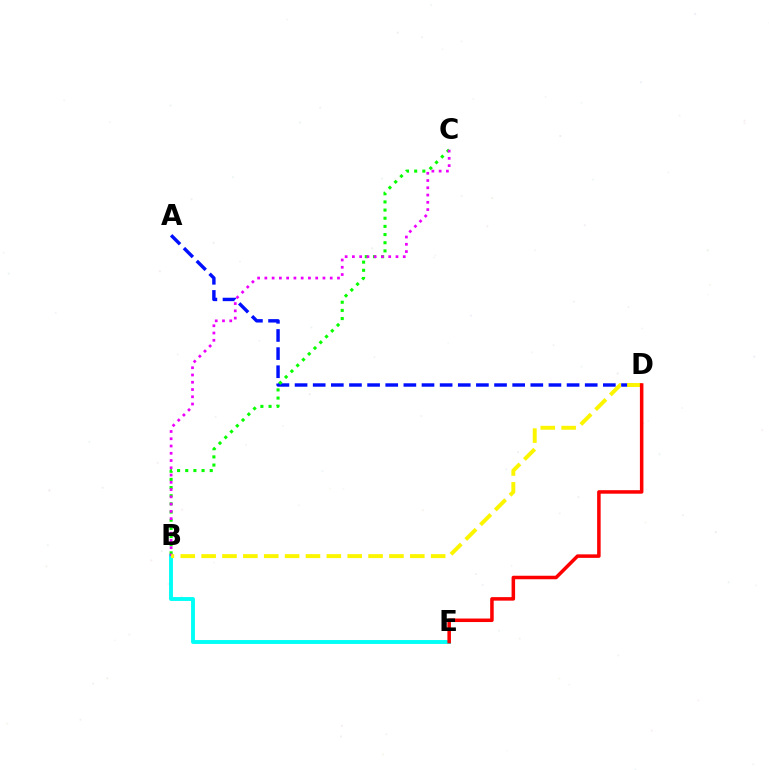{('B', 'E'): [{'color': '#00fff6', 'line_style': 'solid', 'thickness': 2.79}], ('A', 'D'): [{'color': '#0010ff', 'line_style': 'dashed', 'thickness': 2.46}], ('B', 'C'): [{'color': '#08ff00', 'line_style': 'dotted', 'thickness': 2.22}, {'color': '#ee00ff', 'line_style': 'dotted', 'thickness': 1.97}], ('B', 'D'): [{'color': '#fcf500', 'line_style': 'dashed', 'thickness': 2.83}], ('D', 'E'): [{'color': '#ff0000', 'line_style': 'solid', 'thickness': 2.53}]}